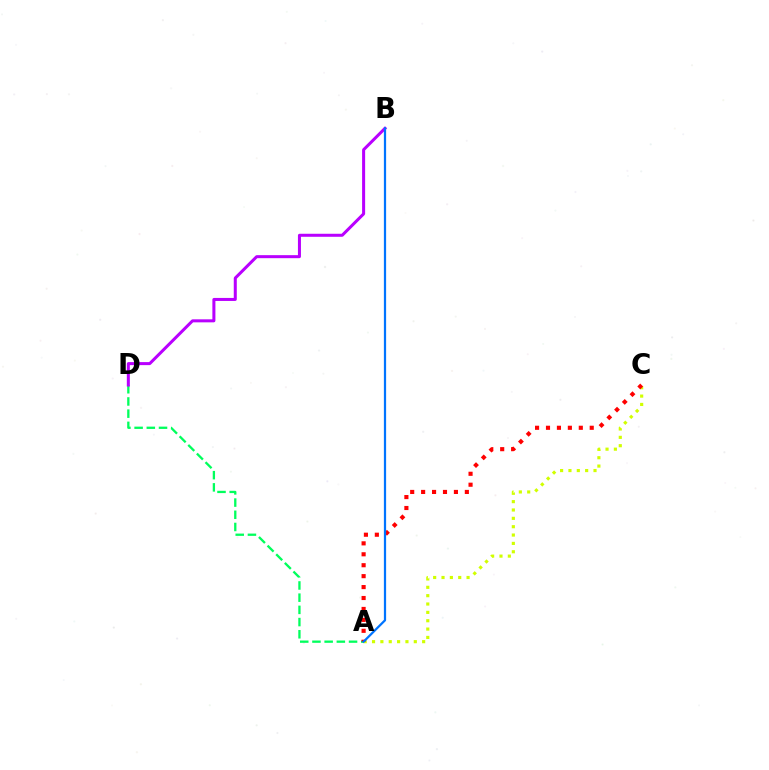{('A', 'D'): [{'color': '#00ff5c', 'line_style': 'dashed', 'thickness': 1.66}], ('B', 'D'): [{'color': '#b900ff', 'line_style': 'solid', 'thickness': 2.18}], ('A', 'C'): [{'color': '#d1ff00', 'line_style': 'dotted', 'thickness': 2.27}, {'color': '#ff0000', 'line_style': 'dotted', 'thickness': 2.97}], ('A', 'B'): [{'color': '#0074ff', 'line_style': 'solid', 'thickness': 1.61}]}